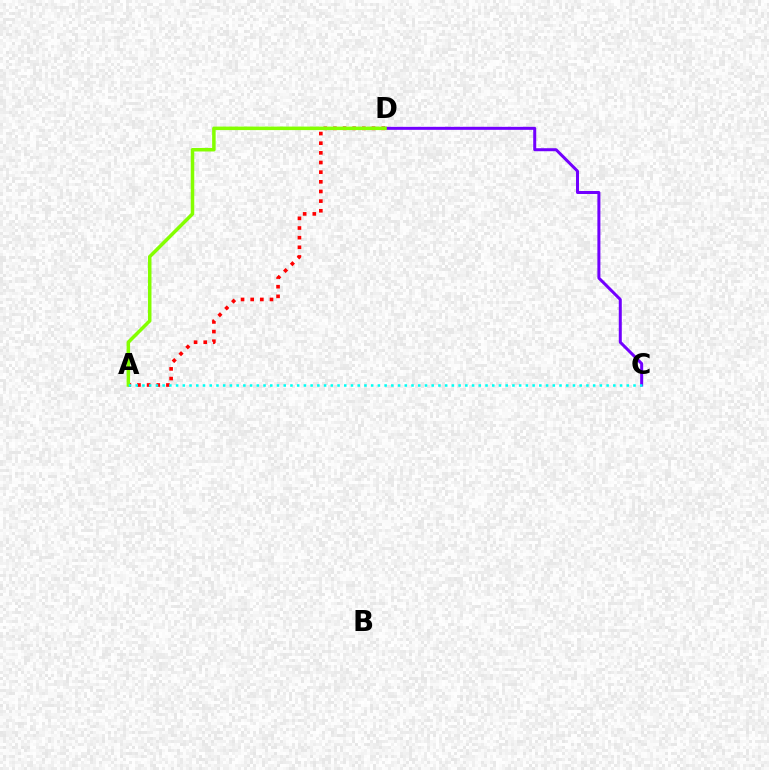{('C', 'D'): [{'color': '#7200ff', 'line_style': 'solid', 'thickness': 2.17}], ('A', 'D'): [{'color': '#ff0000', 'line_style': 'dotted', 'thickness': 2.62}, {'color': '#84ff00', 'line_style': 'solid', 'thickness': 2.52}], ('A', 'C'): [{'color': '#00fff6', 'line_style': 'dotted', 'thickness': 1.83}]}